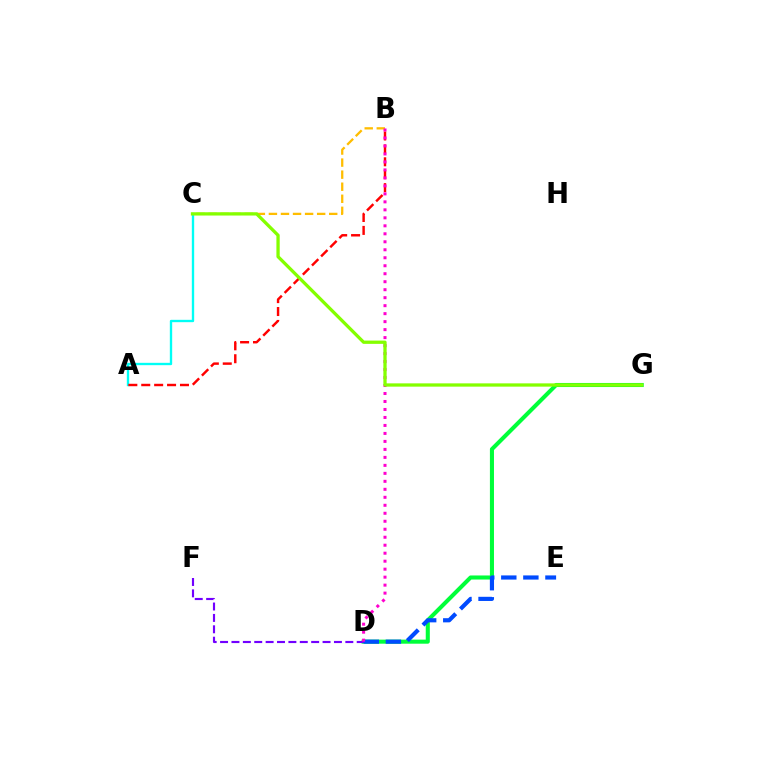{('D', 'G'): [{'color': '#00ff39', 'line_style': 'solid', 'thickness': 2.93}], ('A', 'C'): [{'color': '#00fff6', 'line_style': 'solid', 'thickness': 1.69}], ('D', 'F'): [{'color': '#7200ff', 'line_style': 'dashed', 'thickness': 1.55}], ('B', 'C'): [{'color': '#ffbd00', 'line_style': 'dashed', 'thickness': 1.64}], ('A', 'B'): [{'color': '#ff0000', 'line_style': 'dashed', 'thickness': 1.75}], ('D', 'E'): [{'color': '#004bff', 'line_style': 'dashed', 'thickness': 3.0}], ('B', 'D'): [{'color': '#ff00cf', 'line_style': 'dotted', 'thickness': 2.17}], ('C', 'G'): [{'color': '#84ff00', 'line_style': 'solid', 'thickness': 2.36}]}